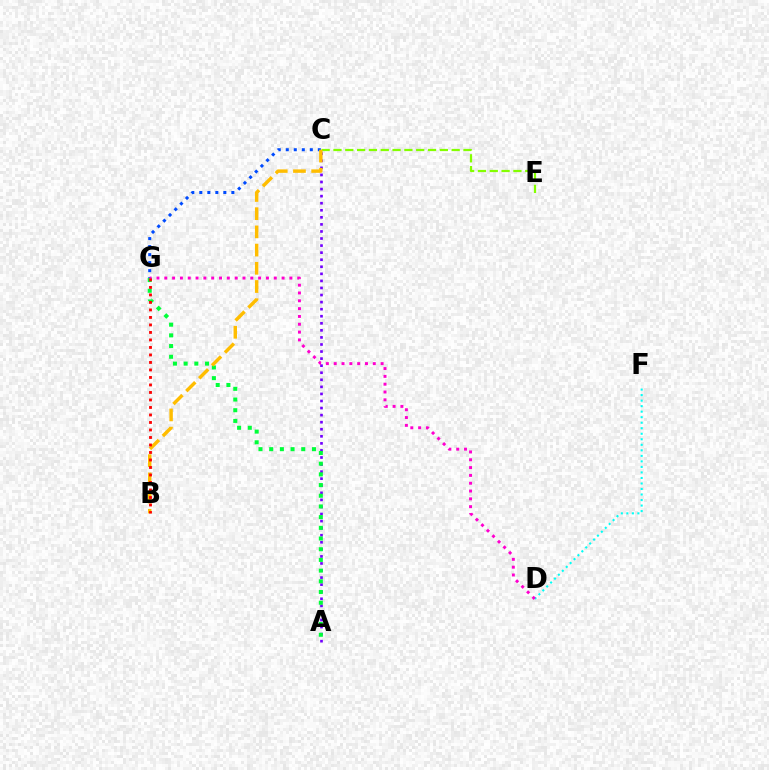{('C', 'E'): [{'color': '#84ff00', 'line_style': 'dashed', 'thickness': 1.61}], ('A', 'C'): [{'color': '#7200ff', 'line_style': 'dotted', 'thickness': 1.92}], ('A', 'G'): [{'color': '#00ff39', 'line_style': 'dotted', 'thickness': 2.91}], ('C', 'G'): [{'color': '#004bff', 'line_style': 'dotted', 'thickness': 2.18}], ('B', 'C'): [{'color': '#ffbd00', 'line_style': 'dashed', 'thickness': 2.47}], ('D', 'F'): [{'color': '#00fff6', 'line_style': 'dotted', 'thickness': 1.5}], ('D', 'G'): [{'color': '#ff00cf', 'line_style': 'dotted', 'thickness': 2.12}], ('B', 'G'): [{'color': '#ff0000', 'line_style': 'dotted', 'thickness': 2.04}]}